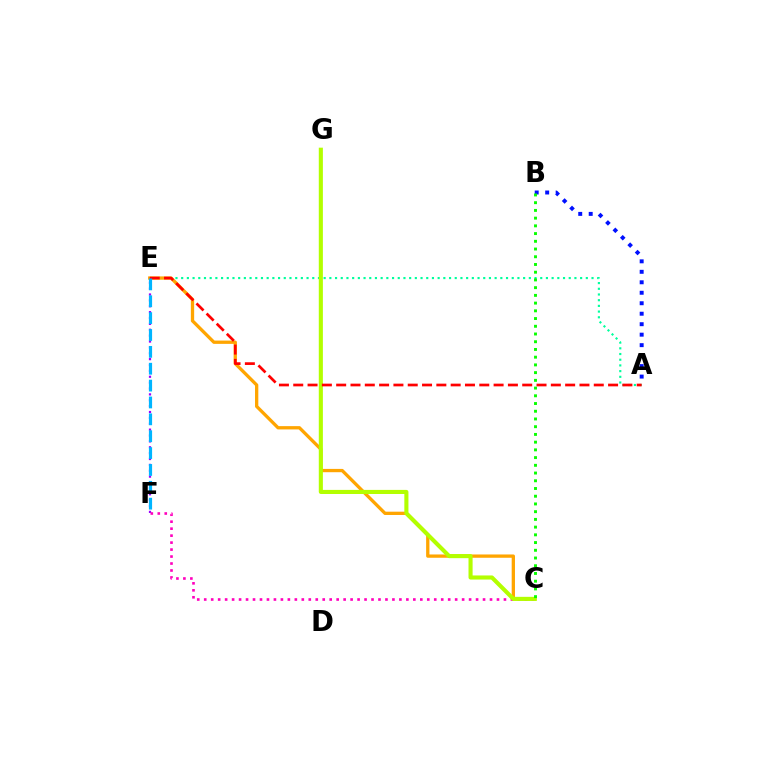{('E', 'F'): [{'color': '#9b00ff', 'line_style': 'dotted', 'thickness': 1.6}, {'color': '#00b5ff', 'line_style': 'dashed', 'thickness': 2.29}], ('A', 'E'): [{'color': '#00ff9d', 'line_style': 'dotted', 'thickness': 1.55}, {'color': '#ff0000', 'line_style': 'dashed', 'thickness': 1.94}], ('C', 'E'): [{'color': '#ffa500', 'line_style': 'solid', 'thickness': 2.38}], ('C', 'F'): [{'color': '#ff00bd', 'line_style': 'dotted', 'thickness': 1.89}], ('C', 'G'): [{'color': '#b3ff00', 'line_style': 'solid', 'thickness': 2.95}], ('A', 'B'): [{'color': '#0010ff', 'line_style': 'dotted', 'thickness': 2.85}], ('B', 'C'): [{'color': '#08ff00', 'line_style': 'dotted', 'thickness': 2.1}]}